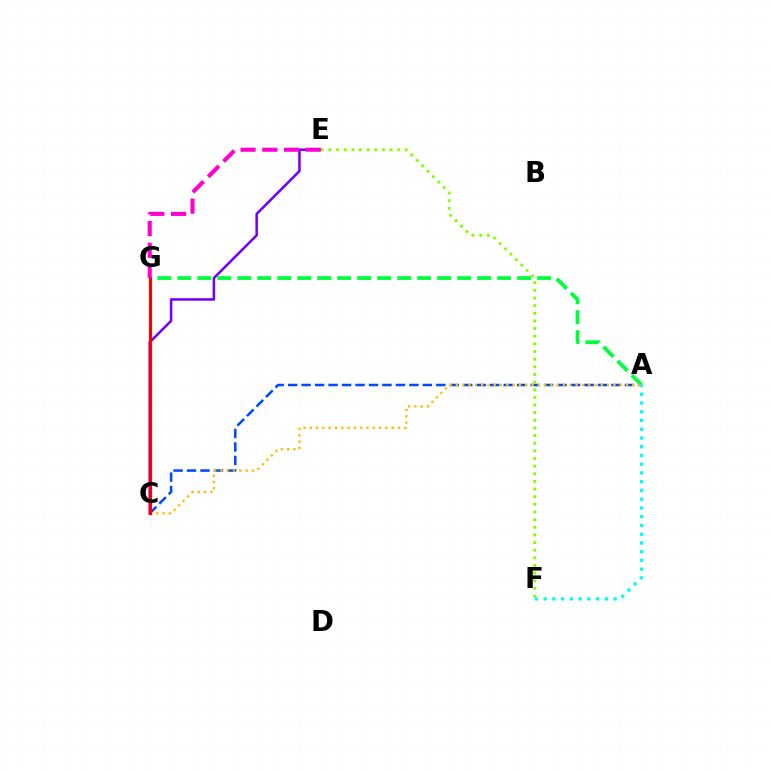{('A', 'C'): [{'color': '#004bff', 'line_style': 'dashed', 'thickness': 1.83}, {'color': '#ffbd00', 'line_style': 'dotted', 'thickness': 1.71}], ('A', 'G'): [{'color': '#00ff39', 'line_style': 'dashed', 'thickness': 2.72}], ('C', 'E'): [{'color': '#7200ff', 'line_style': 'solid', 'thickness': 1.83}], ('C', 'G'): [{'color': '#ff0000', 'line_style': 'solid', 'thickness': 2.27}], ('A', 'F'): [{'color': '#00fff6', 'line_style': 'dotted', 'thickness': 2.38}], ('E', 'G'): [{'color': '#ff00cf', 'line_style': 'dashed', 'thickness': 2.95}], ('E', 'F'): [{'color': '#84ff00', 'line_style': 'dotted', 'thickness': 2.08}]}